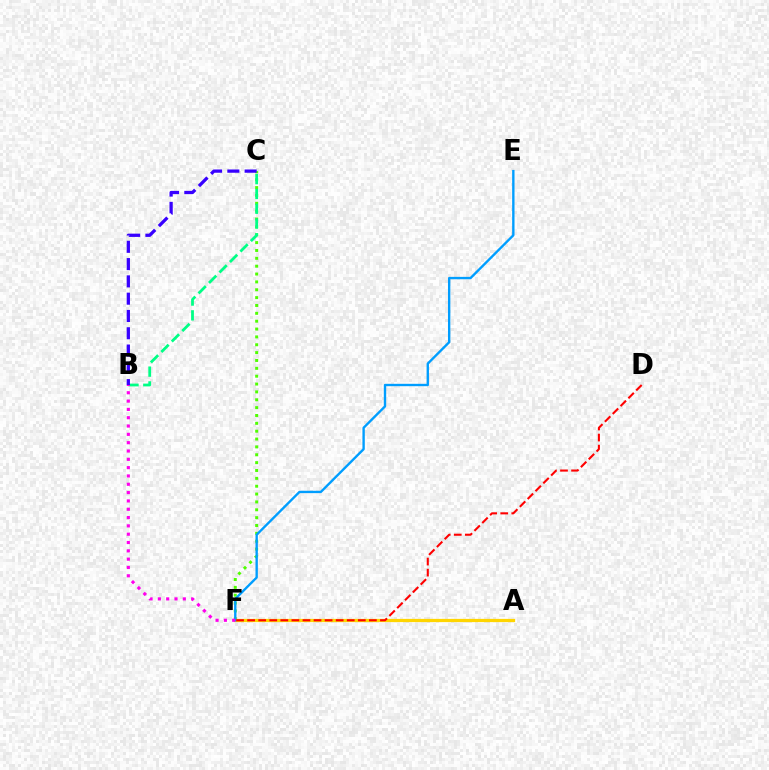{('C', 'F'): [{'color': '#4fff00', 'line_style': 'dotted', 'thickness': 2.14}], ('B', 'C'): [{'color': '#00ff86', 'line_style': 'dashed', 'thickness': 2.01}, {'color': '#3700ff', 'line_style': 'dashed', 'thickness': 2.35}], ('A', 'F'): [{'color': '#ffd500', 'line_style': 'solid', 'thickness': 2.33}], ('E', 'F'): [{'color': '#009eff', 'line_style': 'solid', 'thickness': 1.71}], ('B', 'F'): [{'color': '#ff00ed', 'line_style': 'dotted', 'thickness': 2.26}], ('D', 'F'): [{'color': '#ff0000', 'line_style': 'dashed', 'thickness': 1.5}]}